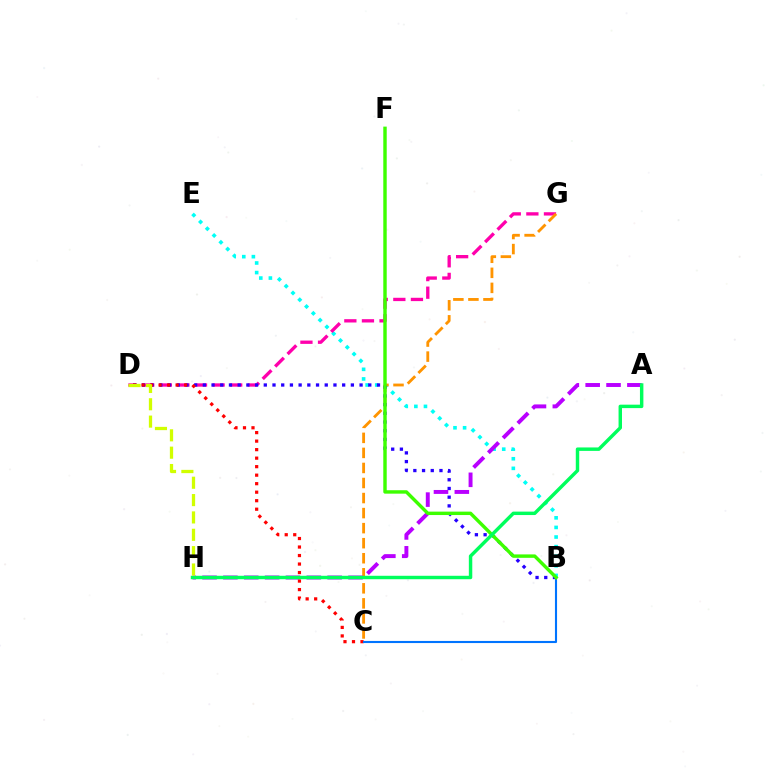{('B', 'E'): [{'color': '#00fff6', 'line_style': 'dotted', 'thickness': 2.61}], ('D', 'G'): [{'color': '#ff00ac', 'line_style': 'dashed', 'thickness': 2.39}], ('C', 'G'): [{'color': '#ff9400', 'line_style': 'dashed', 'thickness': 2.04}], ('B', 'D'): [{'color': '#2500ff', 'line_style': 'dotted', 'thickness': 2.37}], ('A', 'H'): [{'color': '#b900ff', 'line_style': 'dashed', 'thickness': 2.83}, {'color': '#00ff5c', 'line_style': 'solid', 'thickness': 2.48}], ('C', 'D'): [{'color': '#ff0000', 'line_style': 'dotted', 'thickness': 2.31}], ('B', 'C'): [{'color': '#0074ff', 'line_style': 'solid', 'thickness': 1.52}], ('B', 'F'): [{'color': '#3dff00', 'line_style': 'solid', 'thickness': 2.47}], ('D', 'H'): [{'color': '#d1ff00', 'line_style': 'dashed', 'thickness': 2.36}]}